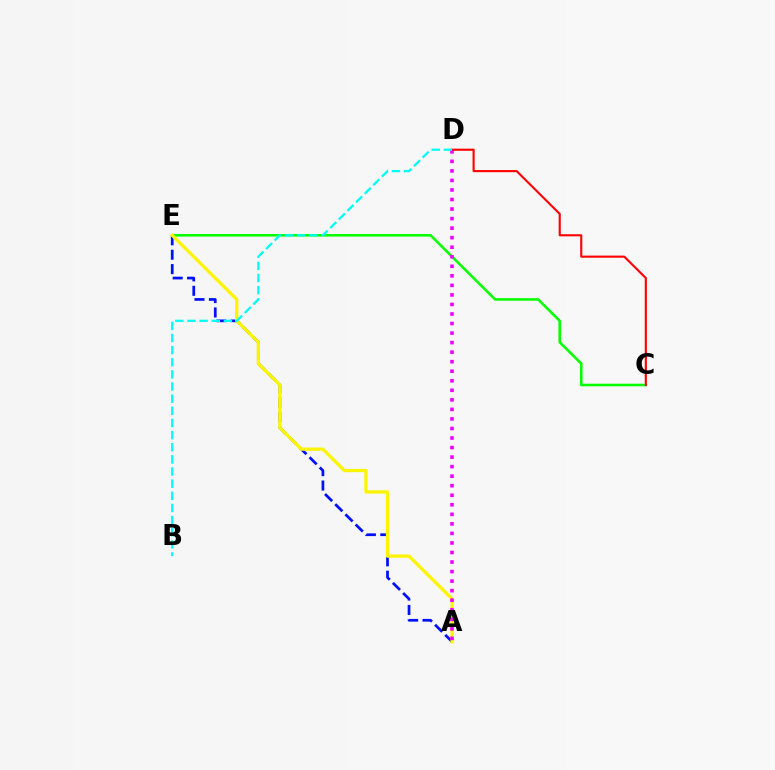{('A', 'E'): [{'color': '#0010ff', 'line_style': 'dashed', 'thickness': 1.96}, {'color': '#fcf500', 'line_style': 'solid', 'thickness': 2.35}], ('C', 'E'): [{'color': '#08ff00', 'line_style': 'solid', 'thickness': 1.86}], ('A', 'D'): [{'color': '#ee00ff', 'line_style': 'dotted', 'thickness': 2.59}], ('C', 'D'): [{'color': '#ff0000', 'line_style': 'solid', 'thickness': 1.52}], ('B', 'D'): [{'color': '#00fff6', 'line_style': 'dashed', 'thickness': 1.65}]}